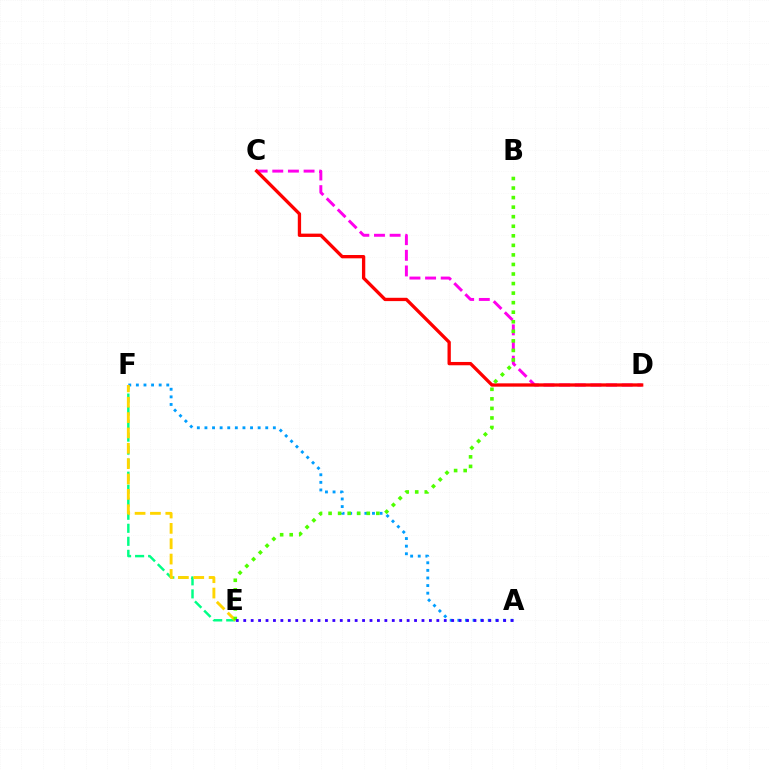{('C', 'D'): [{'color': '#ff00ed', 'line_style': 'dashed', 'thickness': 2.13}, {'color': '#ff0000', 'line_style': 'solid', 'thickness': 2.39}], ('E', 'F'): [{'color': '#00ff86', 'line_style': 'dashed', 'thickness': 1.77}, {'color': '#ffd500', 'line_style': 'dashed', 'thickness': 2.09}], ('A', 'F'): [{'color': '#009eff', 'line_style': 'dotted', 'thickness': 2.07}], ('B', 'E'): [{'color': '#4fff00', 'line_style': 'dotted', 'thickness': 2.59}], ('A', 'E'): [{'color': '#3700ff', 'line_style': 'dotted', 'thickness': 2.02}]}